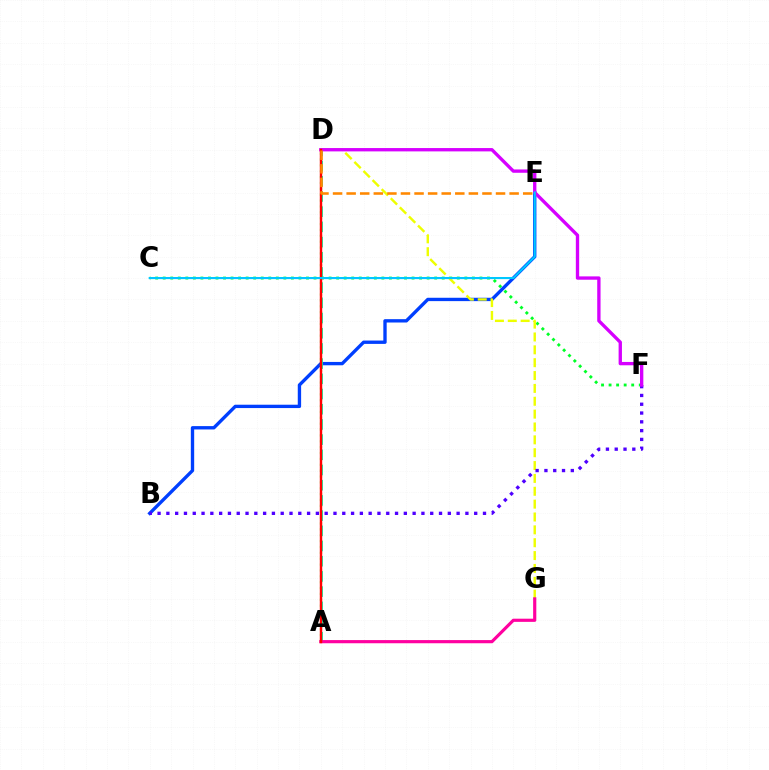{('C', 'F'): [{'color': '#00ff27', 'line_style': 'dotted', 'thickness': 2.05}], ('B', 'E'): [{'color': '#003fff', 'line_style': 'solid', 'thickness': 2.41}], ('D', 'G'): [{'color': '#eeff00', 'line_style': 'dashed', 'thickness': 1.75}], ('B', 'F'): [{'color': '#4f00ff', 'line_style': 'dotted', 'thickness': 2.39}], ('A', 'D'): [{'color': '#00ffaf', 'line_style': 'dashed', 'thickness': 2.06}, {'color': '#66ff00', 'line_style': 'dotted', 'thickness': 1.6}, {'color': '#ff0000', 'line_style': 'solid', 'thickness': 1.74}], ('D', 'F'): [{'color': '#d600ff', 'line_style': 'solid', 'thickness': 2.4}], ('A', 'G'): [{'color': '#ff00a0', 'line_style': 'solid', 'thickness': 2.28}], ('D', 'E'): [{'color': '#ff8800', 'line_style': 'dashed', 'thickness': 1.84}], ('C', 'E'): [{'color': '#00c7ff', 'line_style': 'solid', 'thickness': 1.53}]}